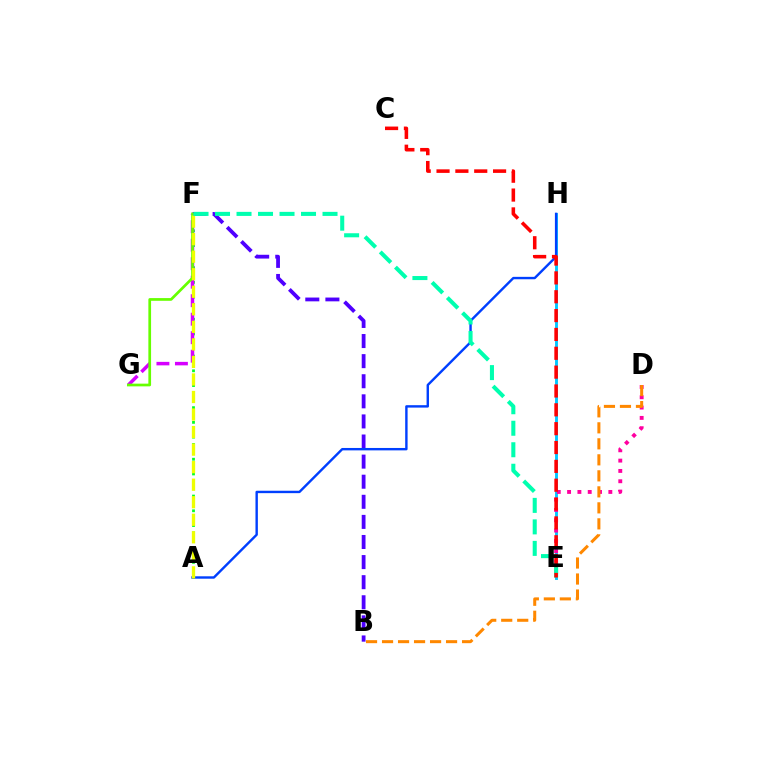{('E', 'H'): [{'color': '#00c7ff', 'line_style': 'solid', 'thickness': 2.08}], ('D', 'E'): [{'color': '#ff00a0', 'line_style': 'dotted', 'thickness': 2.8}], ('A', 'F'): [{'color': '#00ff27', 'line_style': 'dotted', 'thickness': 2.0}, {'color': '#eeff00', 'line_style': 'dashed', 'thickness': 2.38}], ('B', 'F'): [{'color': '#4f00ff', 'line_style': 'dashed', 'thickness': 2.73}], ('F', 'G'): [{'color': '#d600ff', 'line_style': 'dashed', 'thickness': 2.51}, {'color': '#66ff00', 'line_style': 'solid', 'thickness': 1.95}], ('A', 'H'): [{'color': '#003fff', 'line_style': 'solid', 'thickness': 1.73}], ('B', 'D'): [{'color': '#ff8800', 'line_style': 'dashed', 'thickness': 2.17}], ('E', 'F'): [{'color': '#00ffaf', 'line_style': 'dashed', 'thickness': 2.92}], ('C', 'E'): [{'color': '#ff0000', 'line_style': 'dashed', 'thickness': 2.56}]}